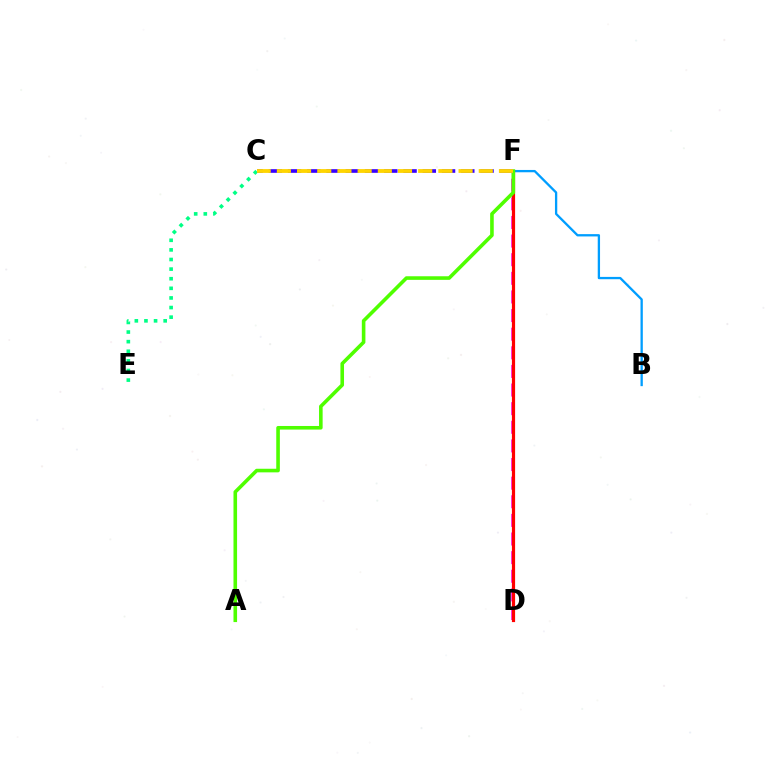{('B', 'F'): [{'color': '#009eff', 'line_style': 'solid', 'thickness': 1.66}], ('D', 'F'): [{'color': '#ff00ed', 'line_style': 'dashed', 'thickness': 2.53}, {'color': '#ff0000', 'line_style': 'solid', 'thickness': 2.3}], ('C', 'E'): [{'color': '#00ff86', 'line_style': 'dotted', 'thickness': 2.61}], ('A', 'F'): [{'color': '#4fff00', 'line_style': 'solid', 'thickness': 2.59}], ('C', 'F'): [{'color': '#3700ff', 'line_style': 'dashed', 'thickness': 2.61}, {'color': '#ffd500', 'line_style': 'dashed', 'thickness': 2.74}]}